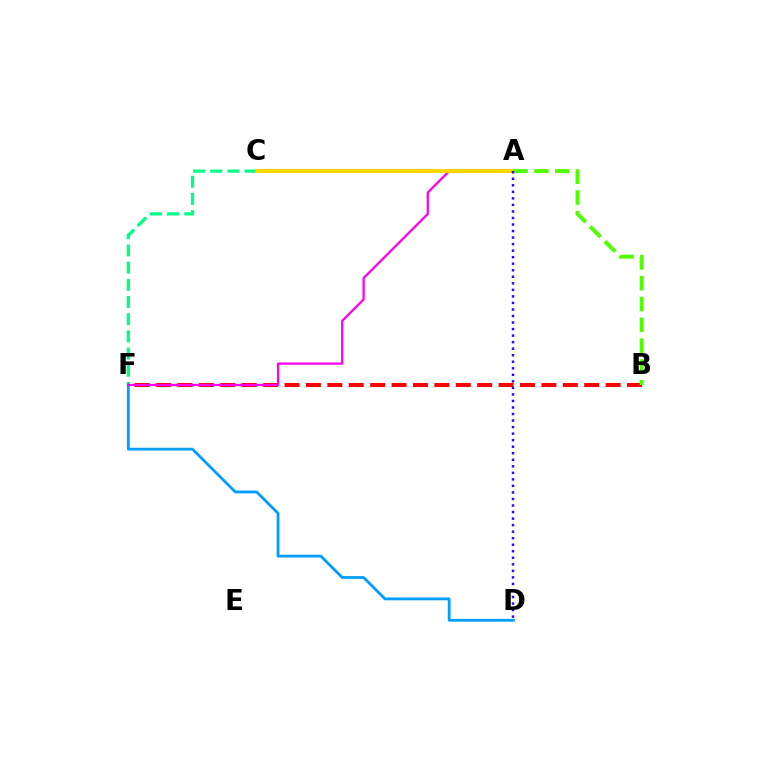{('C', 'F'): [{'color': '#00ff86', 'line_style': 'dashed', 'thickness': 2.34}], ('B', 'F'): [{'color': '#ff0000', 'line_style': 'dashed', 'thickness': 2.91}], ('D', 'F'): [{'color': '#009eff', 'line_style': 'solid', 'thickness': 2.02}], ('A', 'F'): [{'color': '#ff00ed', 'line_style': 'solid', 'thickness': 1.64}], ('A', 'C'): [{'color': '#ffd500', 'line_style': 'solid', 'thickness': 2.86}], ('A', 'B'): [{'color': '#4fff00', 'line_style': 'dashed', 'thickness': 2.83}], ('A', 'D'): [{'color': '#3700ff', 'line_style': 'dotted', 'thickness': 1.78}]}